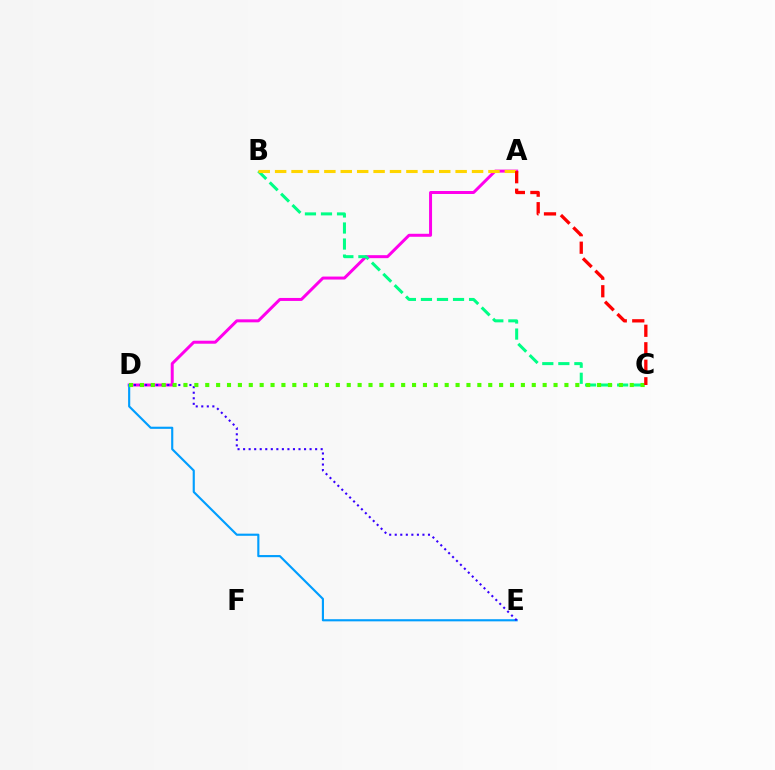{('A', 'D'): [{'color': '#ff00ed', 'line_style': 'solid', 'thickness': 2.15}], ('D', 'E'): [{'color': '#009eff', 'line_style': 'solid', 'thickness': 1.54}, {'color': '#3700ff', 'line_style': 'dotted', 'thickness': 1.51}], ('B', 'C'): [{'color': '#00ff86', 'line_style': 'dashed', 'thickness': 2.18}], ('C', 'D'): [{'color': '#4fff00', 'line_style': 'dotted', 'thickness': 2.96}], ('A', 'B'): [{'color': '#ffd500', 'line_style': 'dashed', 'thickness': 2.23}], ('A', 'C'): [{'color': '#ff0000', 'line_style': 'dashed', 'thickness': 2.38}]}